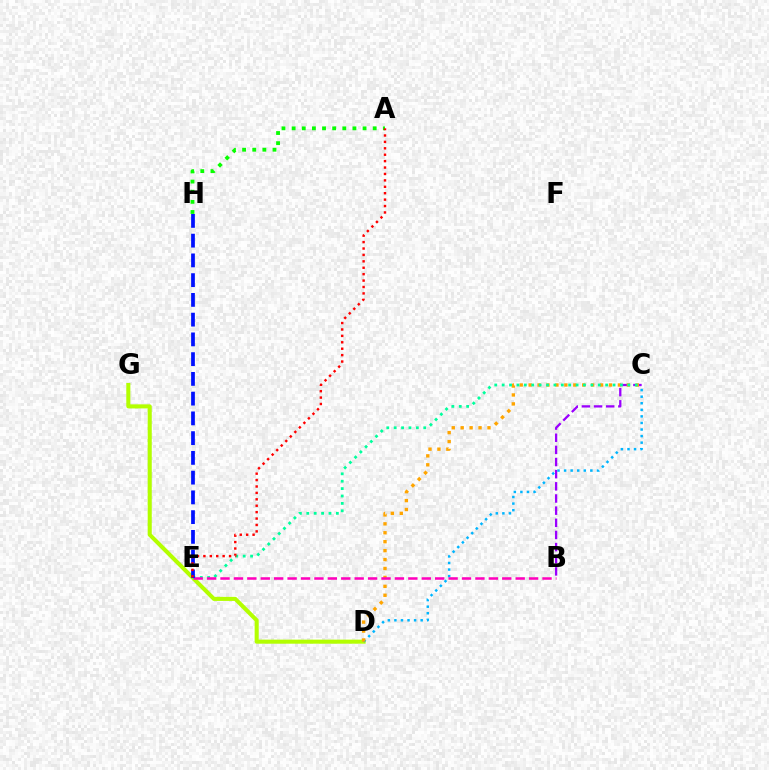{('D', 'G'): [{'color': '#b3ff00', 'line_style': 'solid', 'thickness': 2.93}], ('B', 'C'): [{'color': '#9b00ff', 'line_style': 'dashed', 'thickness': 1.65}], ('C', 'D'): [{'color': '#00b5ff', 'line_style': 'dotted', 'thickness': 1.78}, {'color': '#ffa500', 'line_style': 'dotted', 'thickness': 2.43}], ('A', 'H'): [{'color': '#08ff00', 'line_style': 'dotted', 'thickness': 2.75}], ('C', 'E'): [{'color': '#00ff9d', 'line_style': 'dotted', 'thickness': 2.01}], ('B', 'E'): [{'color': '#ff00bd', 'line_style': 'dashed', 'thickness': 1.82}], ('E', 'H'): [{'color': '#0010ff', 'line_style': 'dashed', 'thickness': 2.68}], ('A', 'E'): [{'color': '#ff0000', 'line_style': 'dotted', 'thickness': 1.74}]}